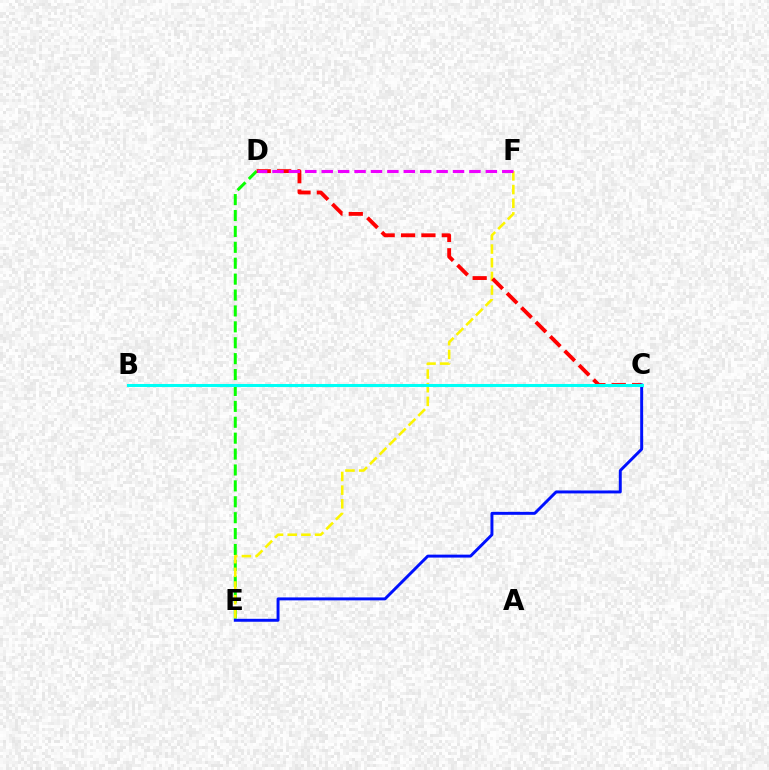{('D', 'E'): [{'color': '#08ff00', 'line_style': 'dashed', 'thickness': 2.16}], ('E', 'F'): [{'color': '#fcf500', 'line_style': 'dashed', 'thickness': 1.86}], ('C', 'D'): [{'color': '#ff0000', 'line_style': 'dashed', 'thickness': 2.77}], ('C', 'E'): [{'color': '#0010ff', 'line_style': 'solid', 'thickness': 2.12}], ('D', 'F'): [{'color': '#ee00ff', 'line_style': 'dashed', 'thickness': 2.23}], ('B', 'C'): [{'color': '#00fff6', 'line_style': 'solid', 'thickness': 2.19}]}